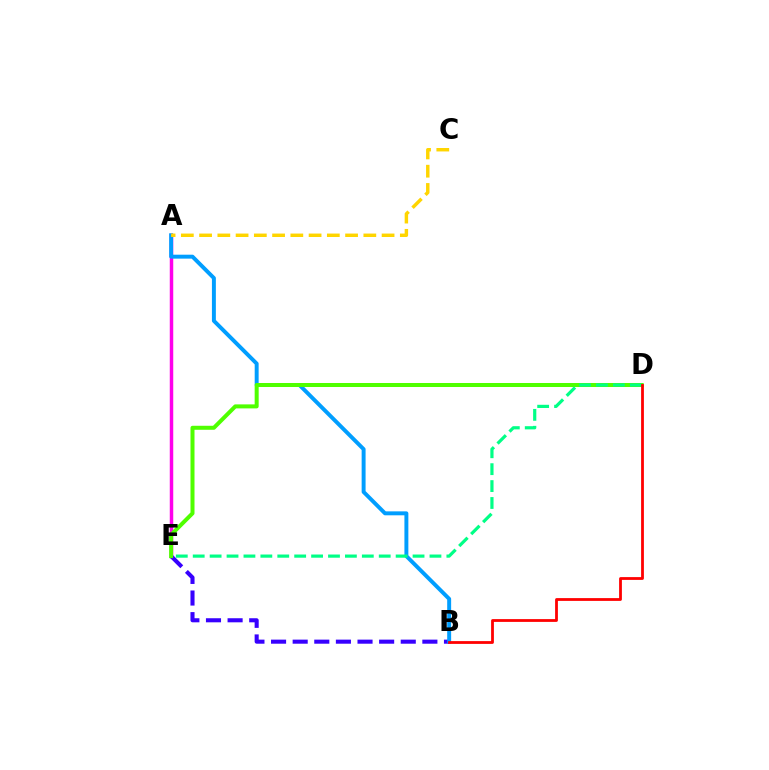{('A', 'E'): [{'color': '#ff00ed', 'line_style': 'solid', 'thickness': 2.5}], ('B', 'E'): [{'color': '#3700ff', 'line_style': 'dashed', 'thickness': 2.94}], ('A', 'B'): [{'color': '#009eff', 'line_style': 'solid', 'thickness': 2.84}], ('D', 'E'): [{'color': '#4fff00', 'line_style': 'solid', 'thickness': 2.89}, {'color': '#00ff86', 'line_style': 'dashed', 'thickness': 2.3}], ('A', 'C'): [{'color': '#ffd500', 'line_style': 'dashed', 'thickness': 2.48}], ('B', 'D'): [{'color': '#ff0000', 'line_style': 'solid', 'thickness': 2.01}]}